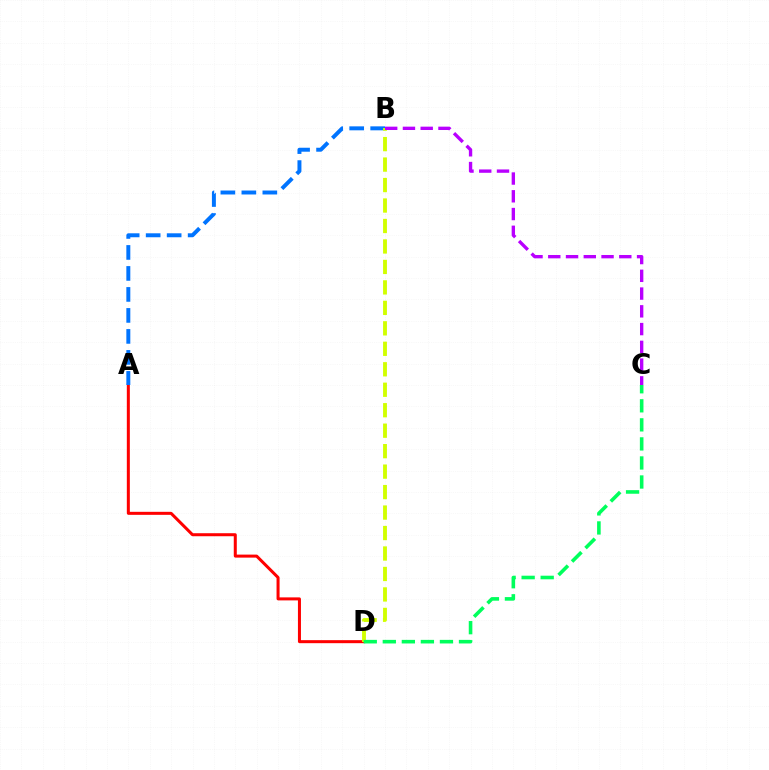{('A', 'D'): [{'color': '#ff0000', 'line_style': 'solid', 'thickness': 2.18}], ('A', 'B'): [{'color': '#0074ff', 'line_style': 'dashed', 'thickness': 2.85}], ('B', 'D'): [{'color': '#d1ff00', 'line_style': 'dashed', 'thickness': 2.78}], ('B', 'C'): [{'color': '#b900ff', 'line_style': 'dashed', 'thickness': 2.41}], ('C', 'D'): [{'color': '#00ff5c', 'line_style': 'dashed', 'thickness': 2.59}]}